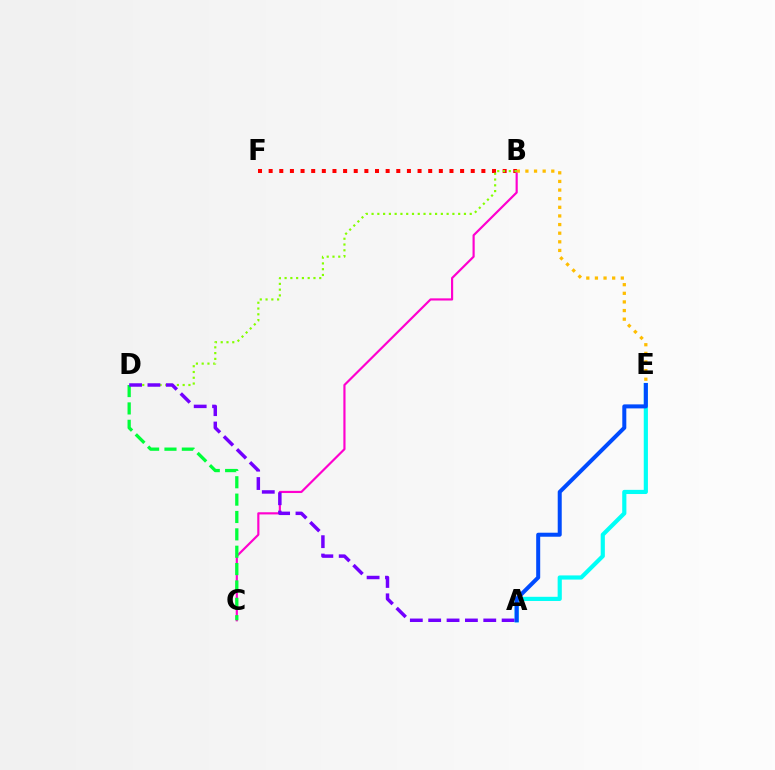{('B', 'F'): [{'color': '#ff0000', 'line_style': 'dotted', 'thickness': 2.89}], ('A', 'E'): [{'color': '#00fff6', 'line_style': 'solid', 'thickness': 3.0}, {'color': '#004bff', 'line_style': 'solid', 'thickness': 2.89}], ('B', 'C'): [{'color': '#ff00cf', 'line_style': 'solid', 'thickness': 1.56}], ('C', 'D'): [{'color': '#00ff39', 'line_style': 'dashed', 'thickness': 2.36}], ('B', 'E'): [{'color': '#ffbd00', 'line_style': 'dotted', 'thickness': 2.34}], ('B', 'D'): [{'color': '#84ff00', 'line_style': 'dotted', 'thickness': 1.57}], ('A', 'D'): [{'color': '#7200ff', 'line_style': 'dashed', 'thickness': 2.49}]}